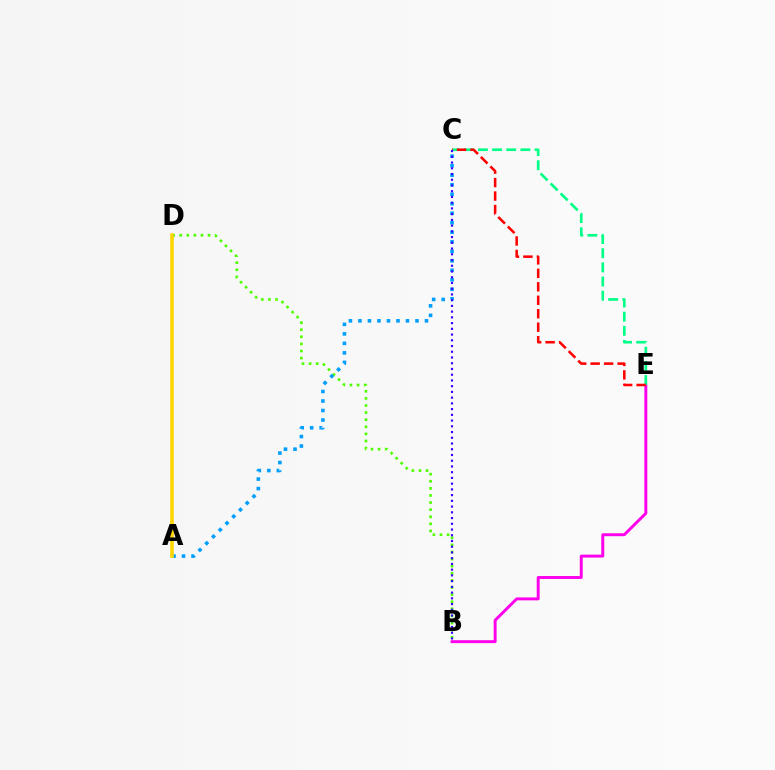{('B', 'E'): [{'color': '#ff00ed', 'line_style': 'solid', 'thickness': 2.11}], ('C', 'E'): [{'color': '#00ff86', 'line_style': 'dashed', 'thickness': 1.92}, {'color': '#ff0000', 'line_style': 'dashed', 'thickness': 1.83}], ('B', 'D'): [{'color': '#4fff00', 'line_style': 'dotted', 'thickness': 1.93}], ('A', 'C'): [{'color': '#009eff', 'line_style': 'dotted', 'thickness': 2.58}], ('B', 'C'): [{'color': '#3700ff', 'line_style': 'dotted', 'thickness': 1.56}], ('A', 'D'): [{'color': '#ffd500', 'line_style': 'solid', 'thickness': 2.58}]}